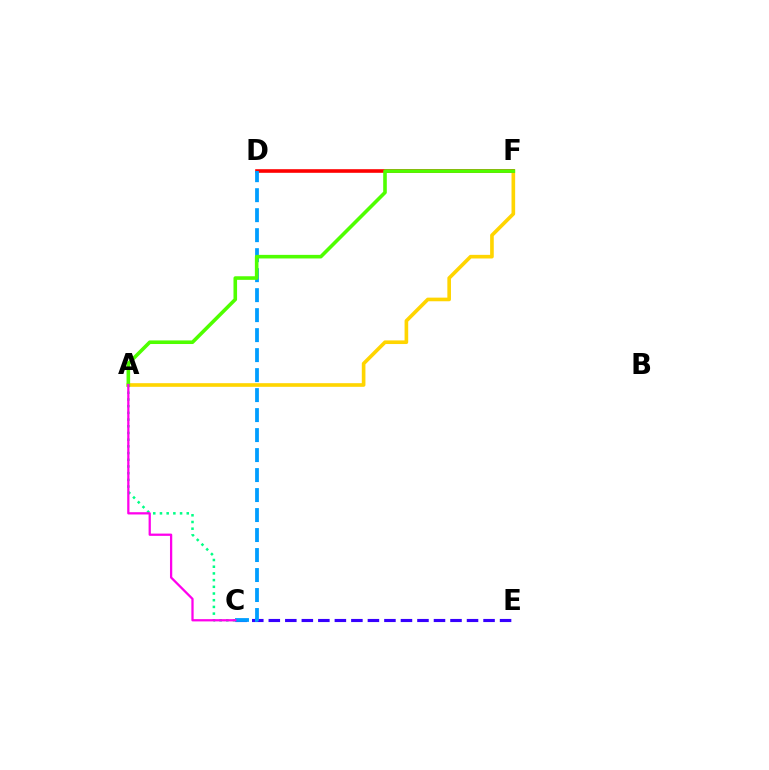{('C', 'E'): [{'color': '#3700ff', 'line_style': 'dashed', 'thickness': 2.24}], ('A', 'F'): [{'color': '#ffd500', 'line_style': 'solid', 'thickness': 2.62}, {'color': '#4fff00', 'line_style': 'solid', 'thickness': 2.59}], ('D', 'F'): [{'color': '#ff0000', 'line_style': 'solid', 'thickness': 2.6}], ('C', 'D'): [{'color': '#009eff', 'line_style': 'dashed', 'thickness': 2.72}], ('A', 'C'): [{'color': '#00ff86', 'line_style': 'dotted', 'thickness': 1.82}, {'color': '#ff00ed', 'line_style': 'solid', 'thickness': 1.63}]}